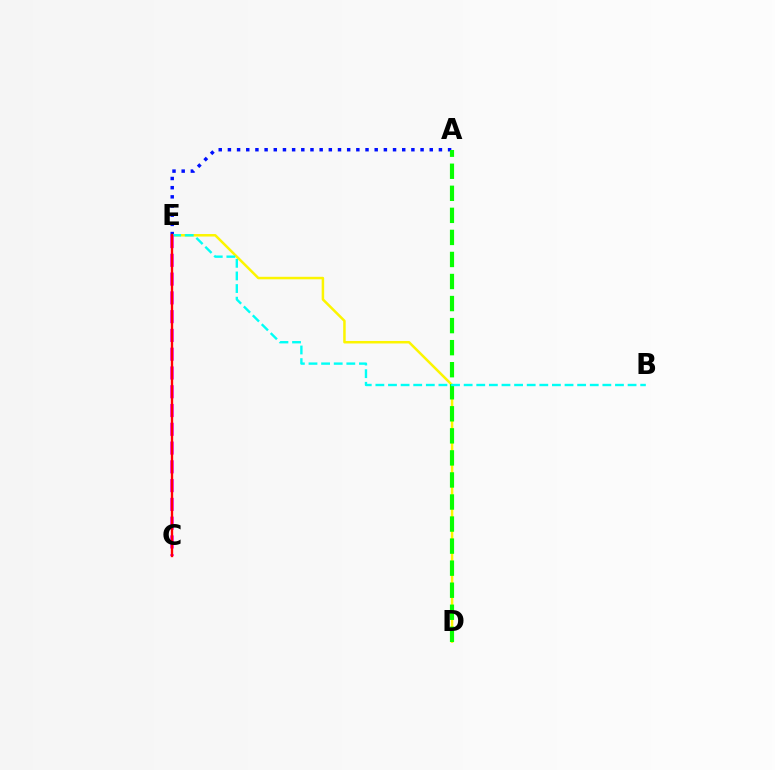{('A', 'E'): [{'color': '#0010ff', 'line_style': 'dotted', 'thickness': 2.49}], ('D', 'E'): [{'color': '#fcf500', 'line_style': 'solid', 'thickness': 1.81}], ('A', 'D'): [{'color': '#08ff00', 'line_style': 'dashed', 'thickness': 3.0}], ('B', 'E'): [{'color': '#00fff6', 'line_style': 'dashed', 'thickness': 1.71}], ('C', 'E'): [{'color': '#ee00ff', 'line_style': 'dashed', 'thickness': 2.55}, {'color': '#ff0000', 'line_style': 'solid', 'thickness': 1.69}]}